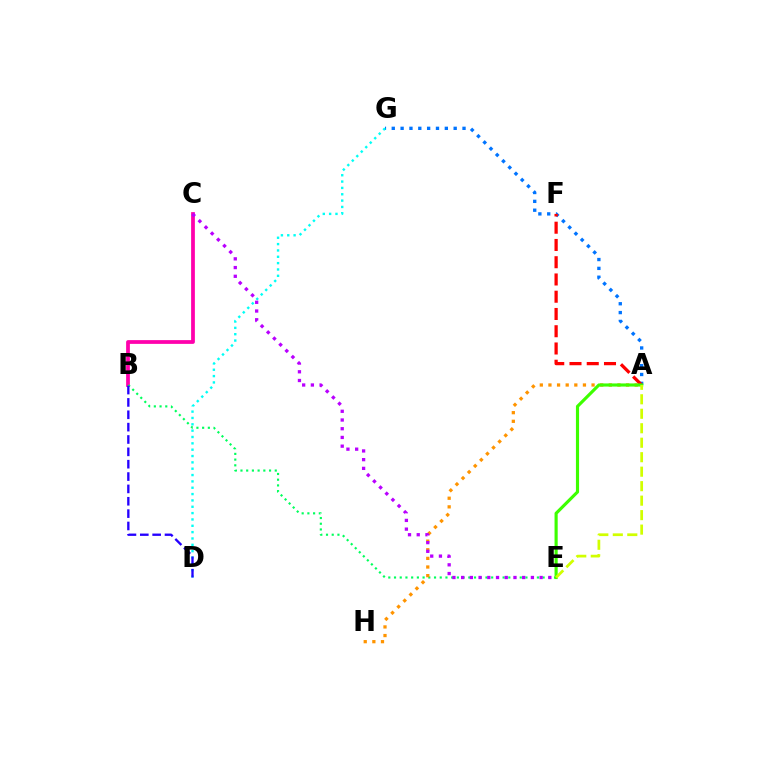{('B', 'C'): [{'color': '#ff00ac', 'line_style': 'solid', 'thickness': 2.71}], ('A', 'G'): [{'color': '#0074ff', 'line_style': 'dotted', 'thickness': 2.4}], ('A', 'F'): [{'color': '#ff0000', 'line_style': 'dashed', 'thickness': 2.34}], ('D', 'G'): [{'color': '#00fff6', 'line_style': 'dotted', 'thickness': 1.72}], ('B', 'E'): [{'color': '#00ff5c', 'line_style': 'dotted', 'thickness': 1.55}], ('A', 'H'): [{'color': '#ff9400', 'line_style': 'dotted', 'thickness': 2.34}], ('B', 'D'): [{'color': '#2500ff', 'line_style': 'dashed', 'thickness': 1.68}], ('C', 'E'): [{'color': '#b900ff', 'line_style': 'dotted', 'thickness': 2.37}], ('A', 'E'): [{'color': '#3dff00', 'line_style': 'solid', 'thickness': 2.26}, {'color': '#d1ff00', 'line_style': 'dashed', 'thickness': 1.97}]}